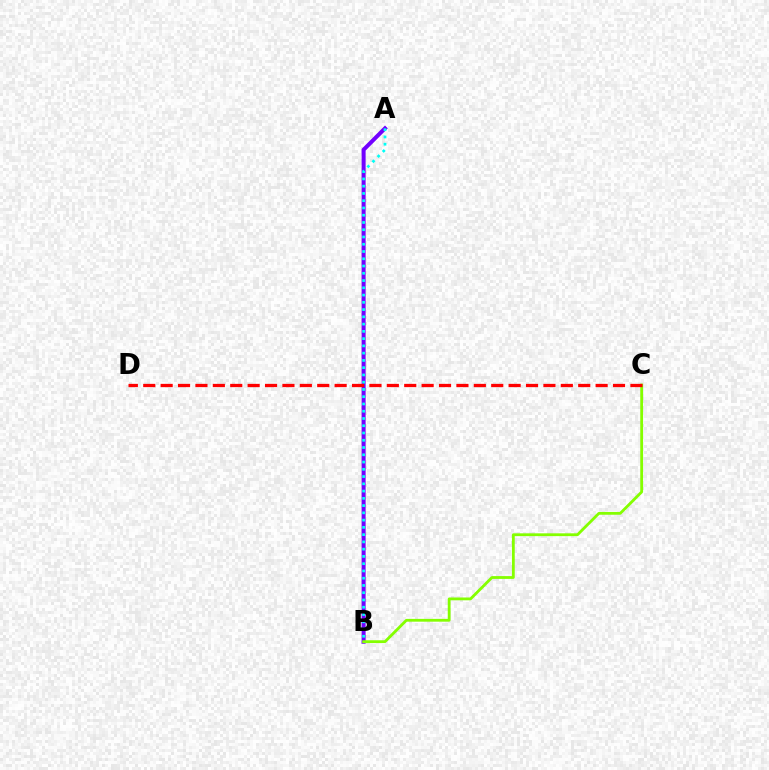{('A', 'B'): [{'color': '#7200ff', 'line_style': 'solid', 'thickness': 2.89}, {'color': '#00fff6', 'line_style': 'dotted', 'thickness': 1.97}], ('B', 'C'): [{'color': '#84ff00', 'line_style': 'solid', 'thickness': 2.02}], ('C', 'D'): [{'color': '#ff0000', 'line_style': 'dashed', 'thickness': 2.36}]}